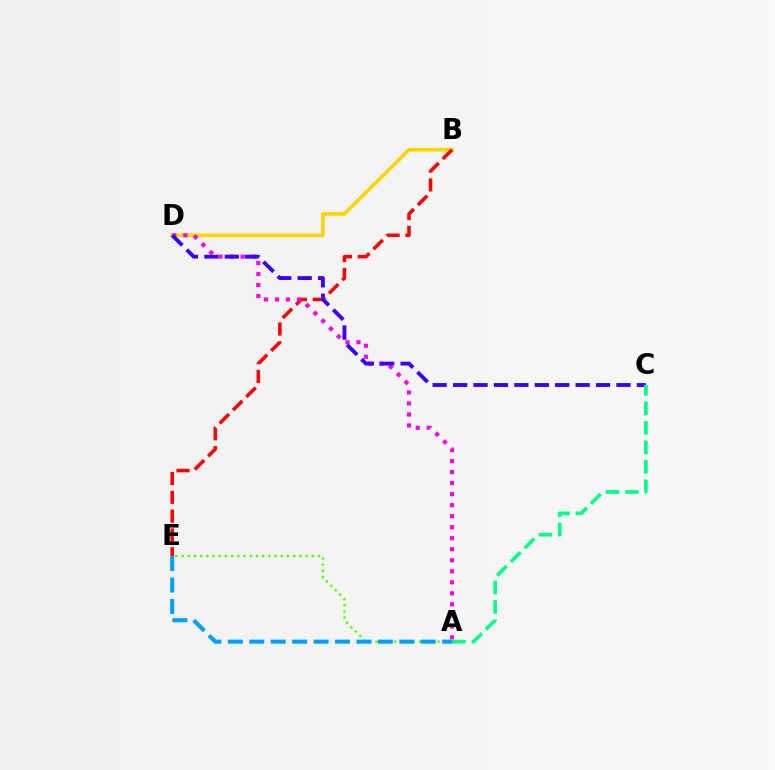{('A', 'E'): [{'color': '#4fff00', 'line_style': 'dotted', 'thickness': 1.69}, {'color': '#009eff', 'line_style': 'dashed', 'thickness': 2.91}], ('B', 'D'): [{'color': '#ffd500', 'line_style': 'solid', 'thickness': 2.64}], ('B', 'E'): [{'color': '#ff0000', 'line_style': 'dashed', 'thickness': 2.55}], ('A', 'D'): [{'color': '#ff00ed', 'line_style': 'dotted', 'thickness': 2.99}], ('C', 'D'): [{'color': '#3700ff', 'line_style': 'dashed', 'thickness': 2.77}], ('A', 'C'): [{'color': '#00ff86', 'line_style': 'dashed', 'thickness': 2.64}]}